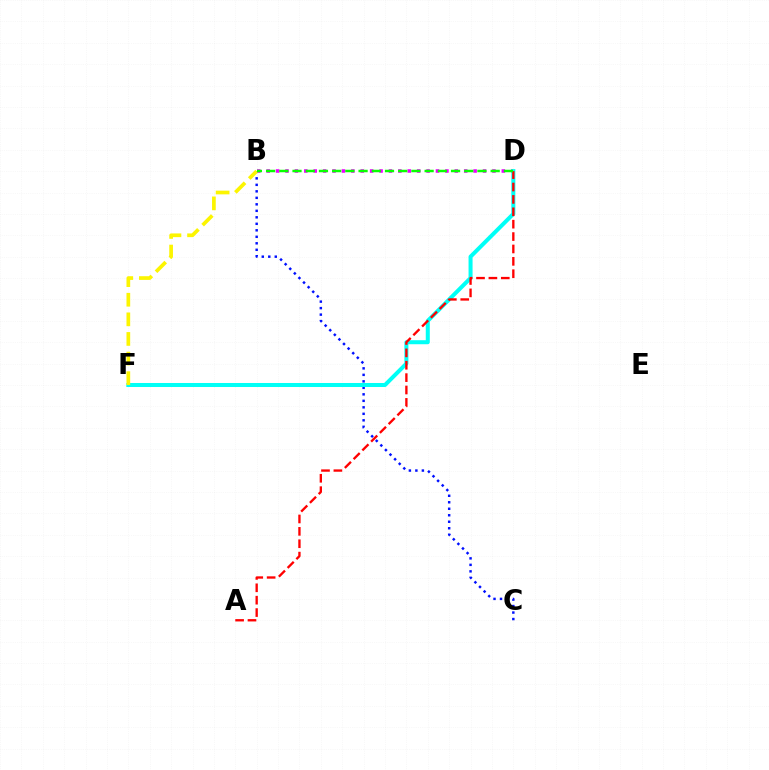{('B', 'C'): [{'color': '#0010ff', 'line_style': 'dotted', 'thickness': 1.76}], ('B', 'D'): [{'color': '#ee00ff', 'line_style': 'dotted', 'thickness': 2.56}, {'color': '#08ff00', 'line_style': 'dashed', 'thickness': 1.79}], ('D', 'F'): [{'color': '#00fff6', 'line_style': 'solid', 'thickness': 2.89}], ('A', 'D'): [{'color': '#ff0000', 'line_style': 'dashed', 'thickness': 1.68}], ('B', 'F'): [{'color': '#fcf500', 'line_style': 'dashed', 'thickness': 2.66}]}